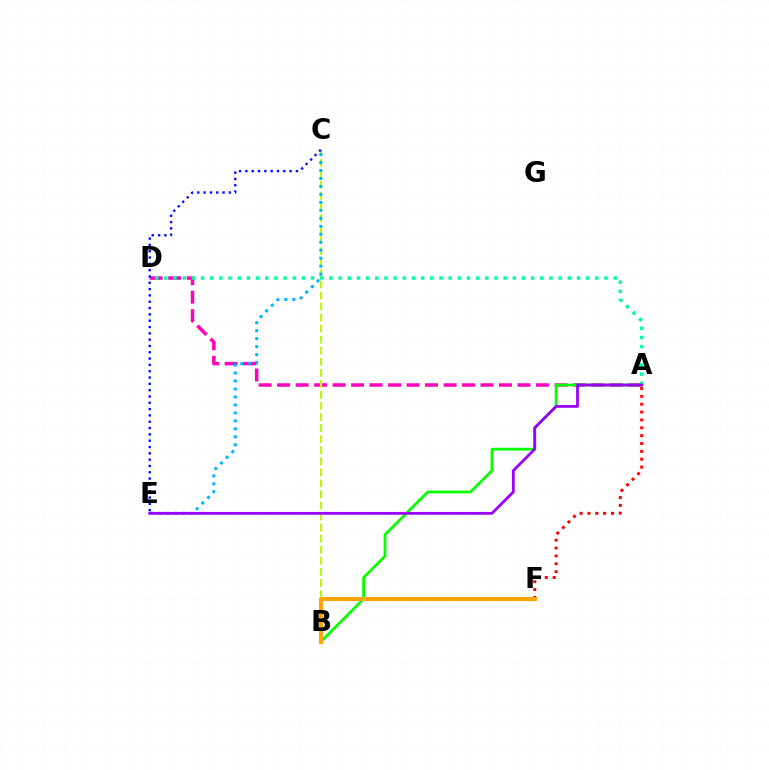{('A', 'D'): [{'color': '#ff00bd', 'line_style': 'dashed', 'thickness': 2.51}, {'color': '#00ff9d', 'line_style': 'dotted', 'thickness': 2.49}], ('B', 'C'): [{'color': '#b3ff00', 'line_style': 'dashed', 'thickness': 1.5}], ('A', 'B'): [{'color': '#08ff00', 'line_style': 'solid', 'thickness': 1.99}], ('C', 'E'): [{'color': '#00b5ff', 'line_style': 'dotted', 'thickness': 2.17}, {'color': '#0010ff', 'line_style': 'dotted', 'thickness': 1.72}], ('A', 'F'): [{'color': '#ff0000', 'line_style': 'dotted', 'thickness': 2.14}], ('A', 'E'): [{'color': '#9b00ff', 'line_style': 'solid', 'thickness': 2.01}], ('B', 'F'): [{'color': '#ffa500', 'line_style': 'solid', 'thickness': 2.9}]}